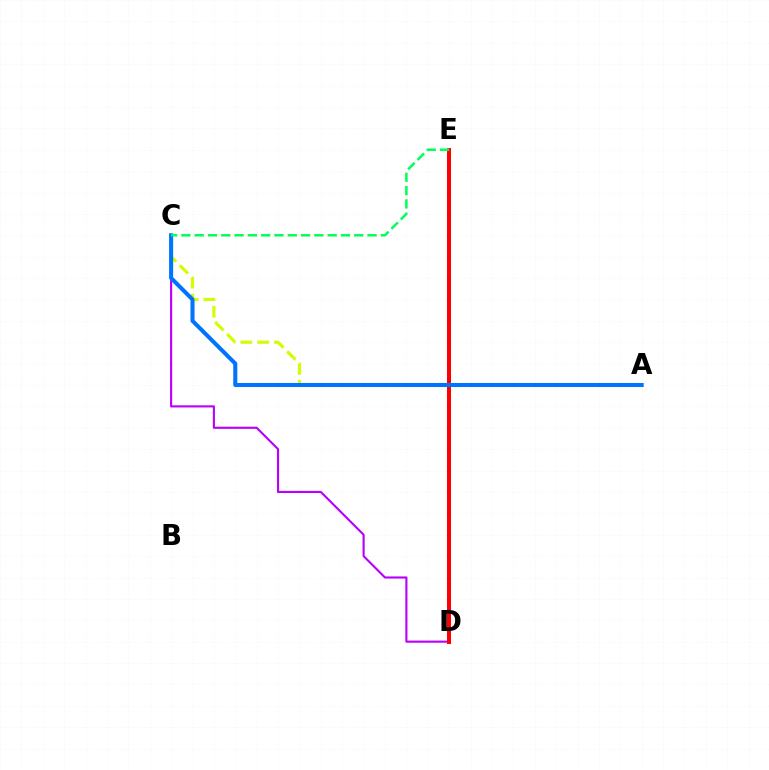{('C', 'D'): [{'color': '#b900ff', 'line_style': 'solid', 'thickness': 1.53}], ('A', 'C'): [{'color': '#d1ff00', 'line_style': 'dashed', 'thickness': 2.28}, {'color': '#0074ff', 'line_style': 'solid', 'thickness': 2.92}], ('D', 'E'): [{'color': '#ff0000', 'line_style': 'solid', 'thickness': 2.88}], ('C', 'E'): [{'color': '#00ff5c', 'line_style': 'dashed', 'thickness': 1.81}]}